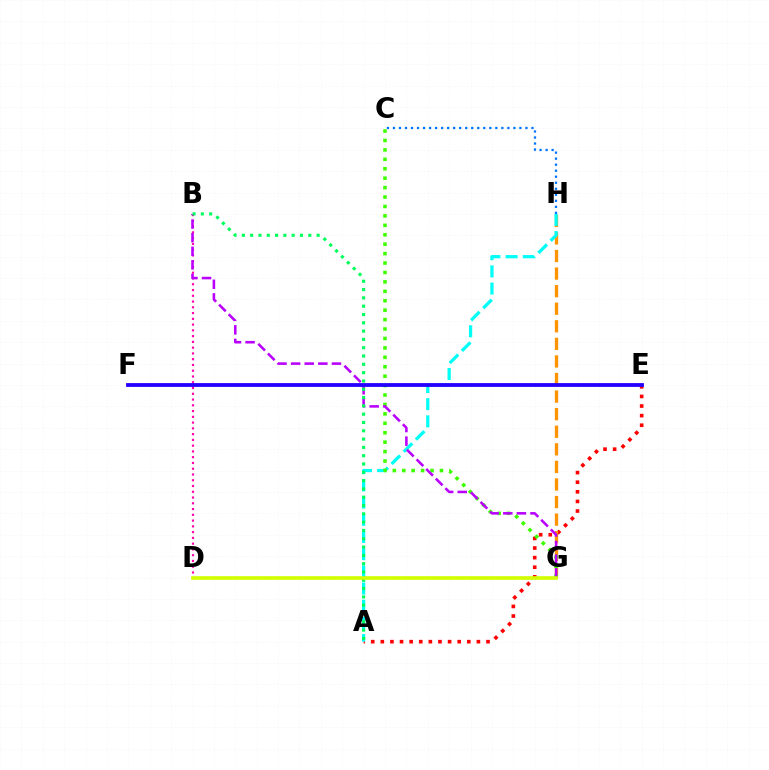{('A', 'E'): [{'color': '#ff0000', 'line_style': 'dotted', 'thickness': 2.61}], ('G', 'H'): [{'color': '#ff9400', 'line_style': 'dashed', 'thickness': 2.39}], ('A', 'H'): [{'color': '#00fff6', 'line_style': 'dashed', 'thickness': 2.34}], ('C', 'G'): [{'color': '#3dff00', 'line_style': 'dotted', 'thickness': 2.56}], ('B', 'D'): [{'color': '#ff00ac', 'line_style': 'dotted', 'thickness': 1.57}], ('B', 'G'): [{'color': '#b900ff', 'line_style': 'dashed', 'thickness': 1.85}], ('E', 'F'): [{'color': '#2500ff', 'line_style': 'solid', 'thickness': 2.74}], ('A', 'B'): [{'color': '#00ff5c', 'line_style': 'dotted', 'thickness': 2.26}], ('D', 'G'): [{'color': '#d1ff00', 'line_style': 'solid', 'thickness': 2.61}], ('C', 'H'): [{'color': '#0074ff', 'line_style': 'dotted', 'thickness': 1.64}]}